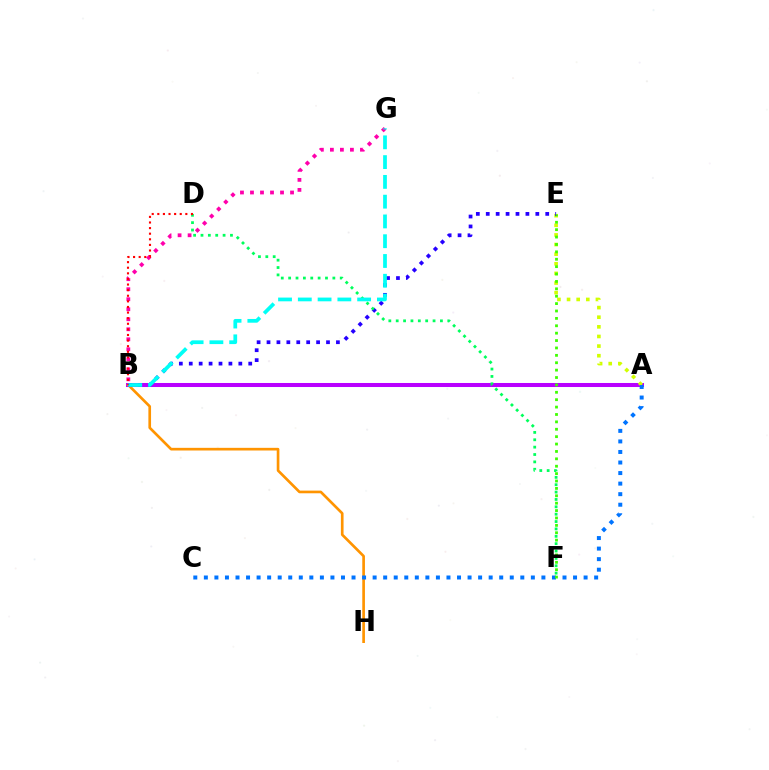{('A', 'B'): [{'color': '#b900ff', 'line_style': 'solid', 'thickness': 2.9}], ('B', 'H'): [{'color': '#ff9400', 'line_style': 'solid', 'thickness': 1.92}], ('A', 'E'): [{'color': '#d1ff00', 'line_style': 'dotted', 'thickness': 2.61}], ('A', 'C'): [{'color': '#0074ff', 'line_style': 'dotted', 'thickness': 2.87}], ('E', 'F'): [{'color': '#3dff00', 'line_style': 'dotted', 'thickness': 2.01}], ('B', 'G'): [{'color': '#ff00ac', 'line_style': 'dotted', 'thickness': 2.72}, {'color': '#00fff6', 'line_style': 'dashed', 'thickness': 2.69}], ('B', 'E'): [{'color': '#2500ff', 'line_style': 'dotted', 'thickness': 2.69}], ('D', 'F'): [{'color': '#00ff5c', 'line_style': 'dotted', 'thickness': 2.0}], ('B', 'D'): [{'color': '#ff0000', 'line_style': 'dotted', 'thickness': 1.52}]}